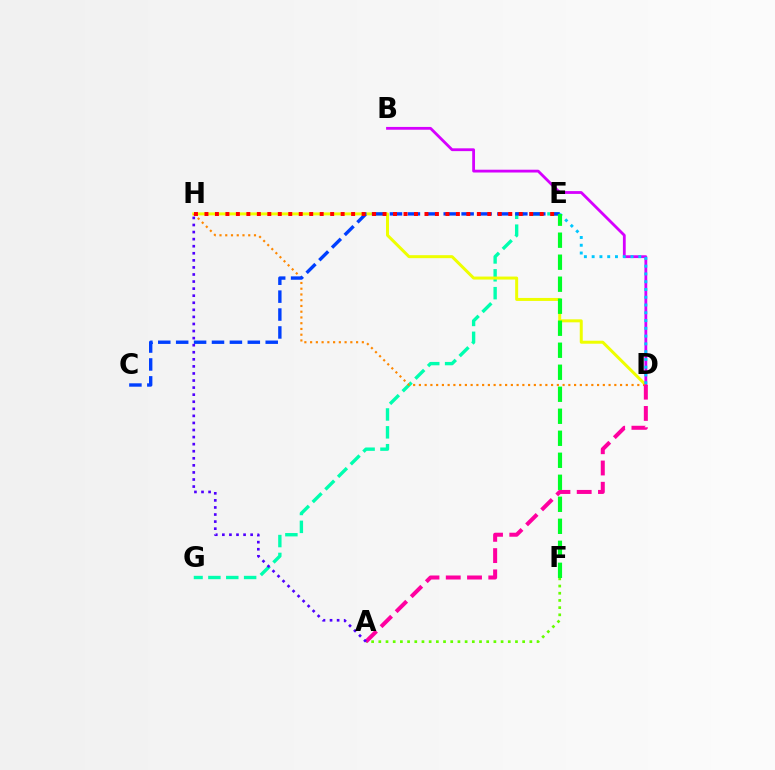{('E', 'G'): [{'color': '#00ffaf', 'line_style': 'dashed', 'thickness': 2.43}], ('D', 'H'): [{'color': '#eeff00', 'line_style': 'solid', 'thickness': 2.15}, {'color': '#ff8800', 'line_style': 'dotted', 'thickness': 1.56}], ('B', 'D'): [{'color': '#d600ff', 'line_style': 'solid', 'thickness': 2.02}], ('A', 'F'): [{'color': '#66ff00', 'line_style': 'dotted', 'thickness': 1.95}], ('A', 'D'): [{'color': '#ff00a0', 'line_style': 'dashed', 'thickness': 2.89}], ('D', 'E'): [{'color': '#00c7ff', 'line_style': 'dotted', 'thickness': 2.11}], ('C', 'E'): [{'color': '#003fff', 'line_style': 'dashed', 'thickness': 2.43}], ('E', 'H'): [{'color': '#ff0000', 'line_style': 'dotted', 'thickness': 2.85}], ('A', 'H'): [{'color': '#4f00ff', 'line_style': 'dotted', 'thickness': 1.92}], ('E', 'F'): [{'color': '#00ff27', 'line_style': 'dashed', 'thickness': 2.99}]}